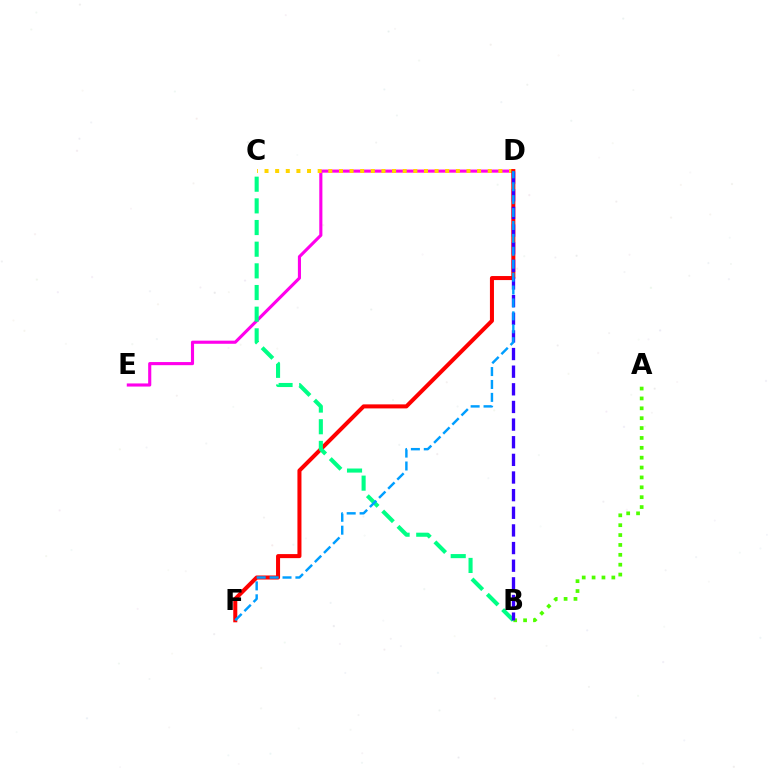{('D', 'E'): [{'color': '#ff00ed', 'line_style': 'solid', 'thickness': 2.24}], ('A', 'B'): [{'color': '#4fff00', 'line_style': 'dotted', 'thickness': 2.68}], ('C', 'D'): [{'color': '#ffd500', 'line_style': 'dotted', 'thickness': 2.89}], ('D', 'F'): [{'color': '#ff0000', 'line_style': 'solid', 'thickness': 2.91}, {'color': '#009eff', 'line_style': 'dashed', 'thickness': 1.75}], ('B', 'C'): [{'color': '#00ff86', 'line_style': 'dashed', 'thickness': 2.94}], ('B', 'D'): [{'color': '#3700ff', 'line_style': 'dashed', 'thickness': 2.4}]}